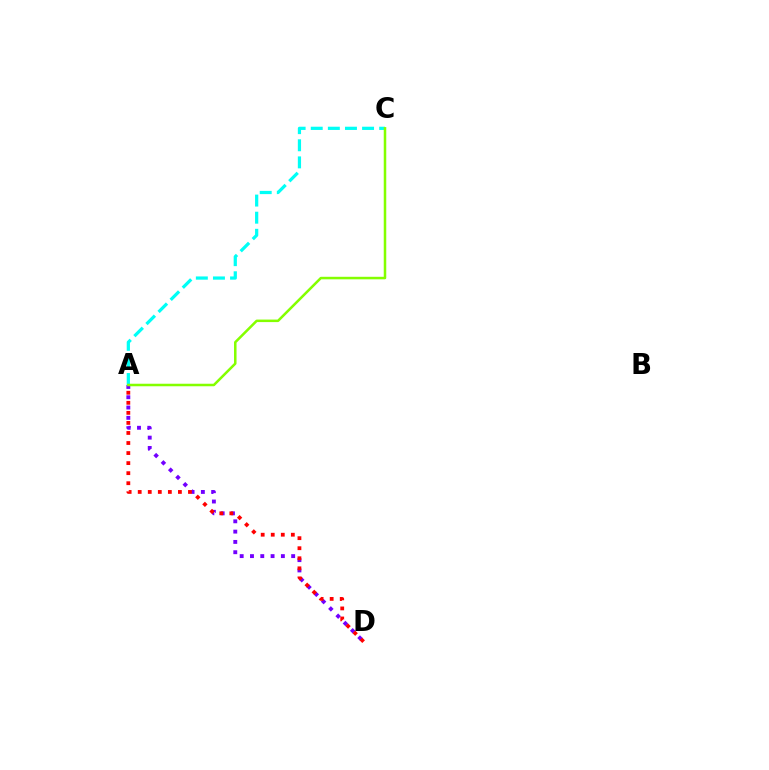{('A', 'D'): [{'color': '#7200ff', 'line_style': 'dotted', 'thickness': 2.8}, {'color': '#ff0000', 'line_style': 'dotted', 'thickness': 2.73}], ('A', 'C'): [{'color': '#00fff6', 'line_style': 'dashed', 'thickness': 2.32}, {'color': '#84ff00', 'line_style': 'solid', 'thickness': 1.82}]}